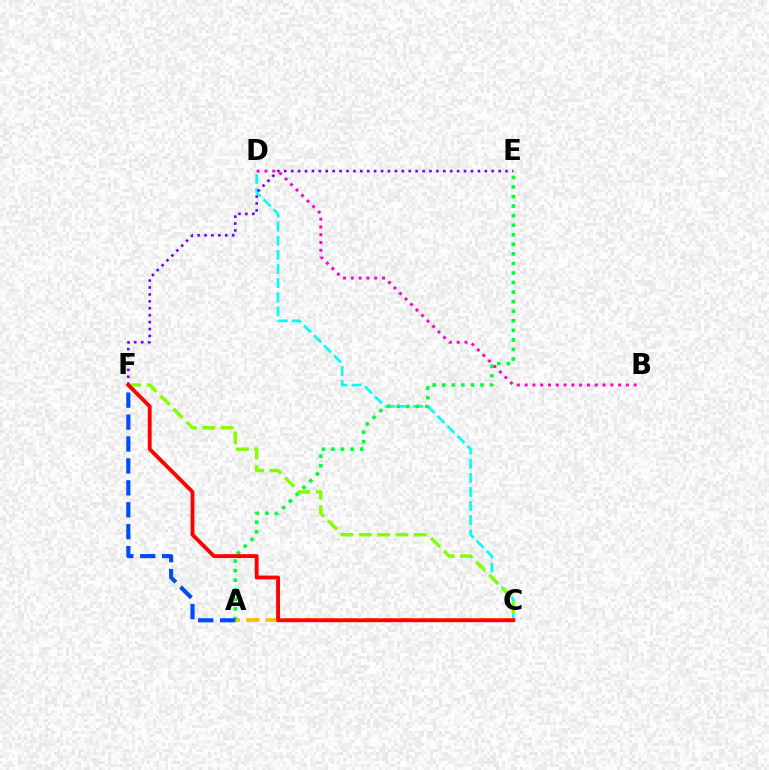{('C', 'D'): [{'color': '#00fff6', 'line_style': 'dashed', 'thickness': 1.92}], ('A', 'C'): [{'color': '#ffbd00', 'line_style': 'dashed', 'thickness': 2.65}], ('A', 'E'): [{'color': '#00ff39', 'line_style': 'dotted', 'thickness': 2.6}], ('B', 'D'): [{'color': '#ff00cf', 'line_style': 'dotted', 'thickness': 2.12}], ('E', 'F'): [{'color': '#7200ff', 'line_style': 'dotted', 'thickness': 1.88}], ('A', 'F'): [{'color': '#004bff', 'line_style': 'dashed', 'thickness': 2.98}], ('C', 'F'): [{'color': '#84ff00', 'line_style': 'dashed', 'thickness': 2.49}, {'color': '#ff0000', 'line_style': 'solid', 'thickness': 2.77}]}